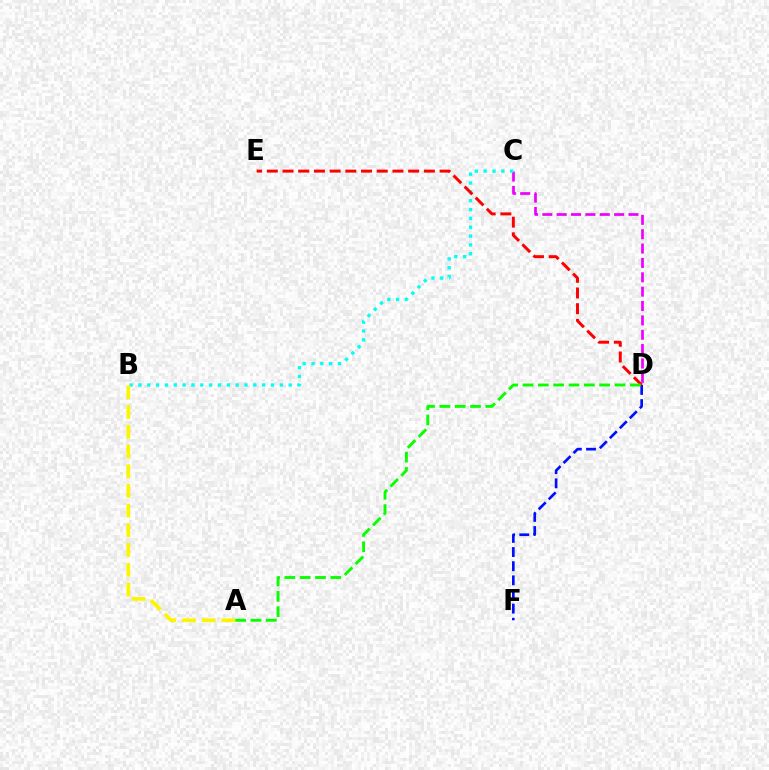{('C', 'D'): [{'color': '#ee00ff', 'line_style': 'dashed', 'thickness': 1.95}], ('B', 'C'): [{'color': '#00fff6', 'line_style': 'dotted', 'thickness': 2.4}], ('A', 'B'): [{'color': '#fcf500', 'line_style': 'dashed', 'thickness': 2.68}], ('D', 'F'): [{'color': '#0010ff', 'line_style': 'dashed', 'thickness': 1.92}], ('D', 'E'): [{'color': '#ff0000', 'line_style': 'dashed', 'thickness': 2.13}], ('A', 'D'): [{'color': '#08ff00', 'line_style': 'dashed', 'thickness': 2.08}]}